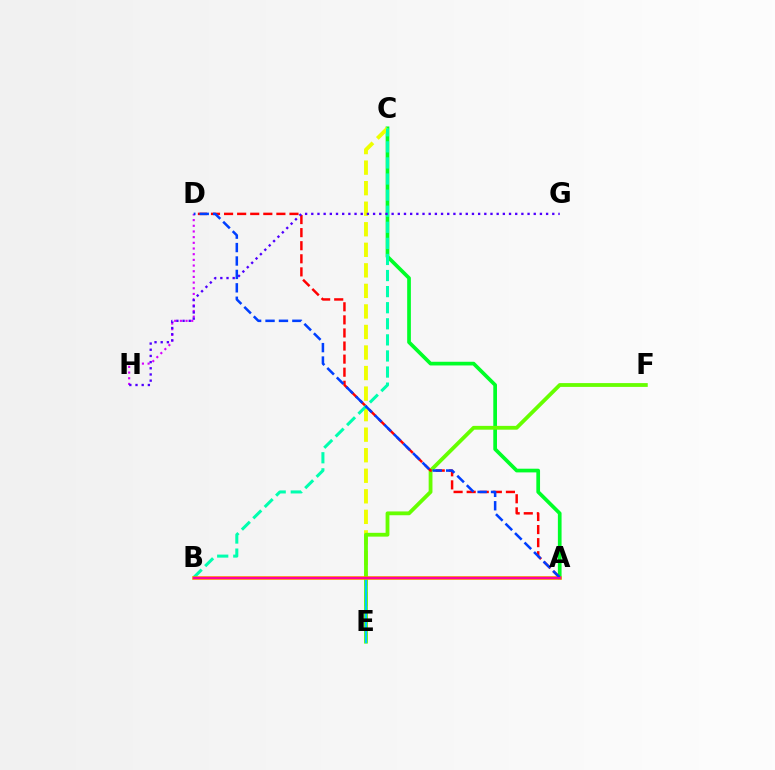{('A', 'C'): [{'color': '#00ff27', 'line_style': 'solid', 'thickness': 2.66}], ('C', 'E'): [{'color': '#eeff00', 'line_style': 'dashed', 'thickness': 2.79}], ('E', 'F'): [{'color': '#66ff00', 'line_style': 'solid', 'thickness': 2.74}], ('A', 'E'): [{'color': '#00c7ff', 'line_style': 'solid', 'thickness': 1.66}], ('A', 'D'): [{'color': '#ff0000', 'line_style': 'dashed', 'thickness': 1.78}, {'color': '#003fff', 'line_style': 'dashed', 'thickness': 1.82}], ('D', 'H'): [{'color': '#d600ff', 'line_style': 'dotted', 'thickness': 1.54}], ('B', 'C'): [{'color': '#00ffaf', 'line_style': 'dashed', 'thickness': 2.19}], ('A', 'B'): [{'color': '#ff8800', 'line_style': 'solid', 'thickness': 2.59}, {'color': '#ff00a0', 'line_style': 'solid', 'thickness': 1.52}], ('G', 'H'): [{'color': '#4f00ff', 'line_style': 'dotted', 'thickness': 1.68}]}